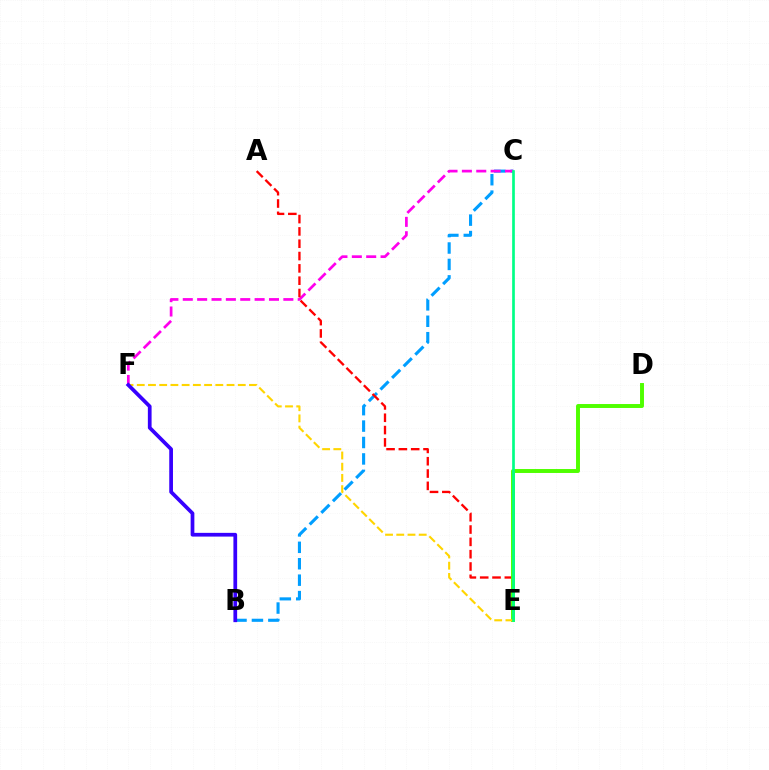{('B', 'C'): [{'color': '#009eff', 'line_style': 'dashed', 'thickness': 2.23}], ('C', 'F'): [{'color': '#ff00ed', 'line_style': 'dashed', 'thickness': 1.95}], ('A', 'E'): [{'color': '#ff0000', 'line_style': 'dashed', 'thickness': 1.67}], ('D', 'E'): [{'color': '#4fff00', 'line_style': 'solid', 'thickness': 2.83}], ('E', 'F'): [{'color': '#ffd500', 'line_style': 'dashed', 'thickness': 1.52}], ('B', 'F'): [{'color': '#3700ff', 'line_style': 'solid', 'thickness': 2.68}], ('C', 'E'): [{'color': '#00ff86', 'line_style': 'solid', 'thickness': 1.93}]}